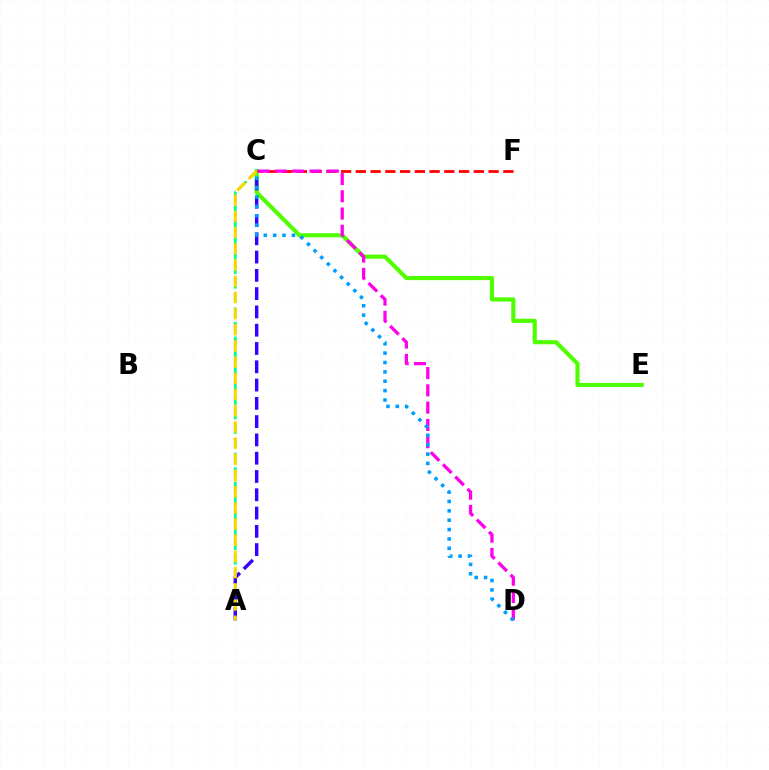{('C', 'E'): [{'color': '#4fff00', 'line_style': 'solid', 'thickness': 2.97}], ('A', 'C'): [{'color': '#00ff86', 'line_style': 'dashed', 'thickness': 1.97}, {'color': '#3700ff', 'line_style': 'dashed', 'thickness': 2.48}, {'color': '#ffd500', 'line_style': 'dashed', 'thickness': 2.2}], ('C', 'F'): [{'color': '#ff0000', 'line_style': 'dashed', 'thickness': 2.0}], ('C', 'D'): [{'color': '#ff00ed', 'line_style': 'dashed', 'thickness': 2.35}, {'color': '#009eff', 'line_style': 'dotted', 'thickness': 2.55}]}